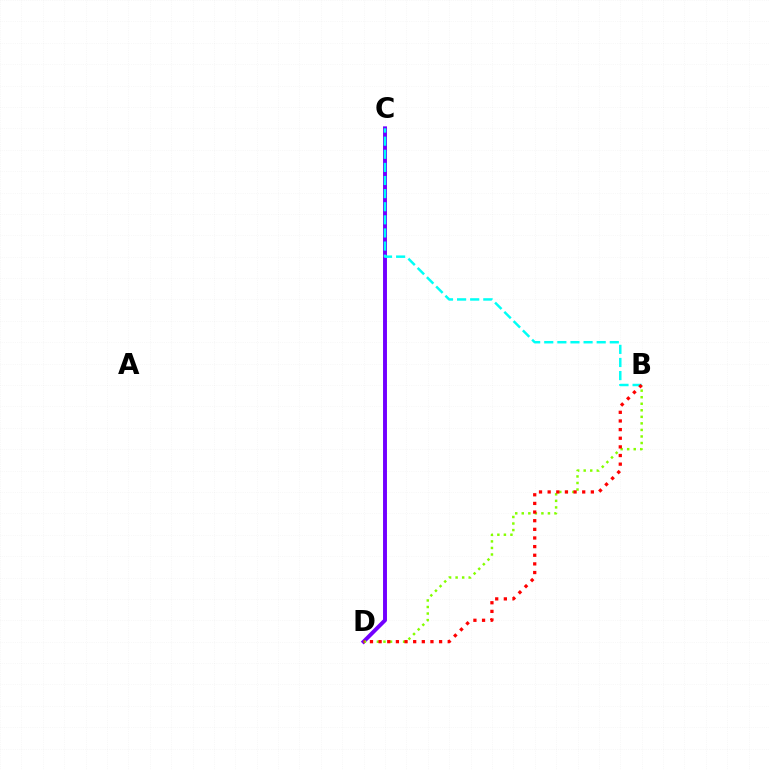{('C', 'D'): [{'color': '#7200ff', 'line_style': 'solid', 'thickness': 2.83}], ('B', 'D'): [{'color': '#84ff00', 'line_style': 'dotted', 'thickness': 1.78}, {'color': '#ff0000', 'line_style': 'dotted', 'thickness': 2.35}], ('B', 'C'): [{'color': '#00fff6', 'line_style': 'dashed', 'thickness': 1.78}]}